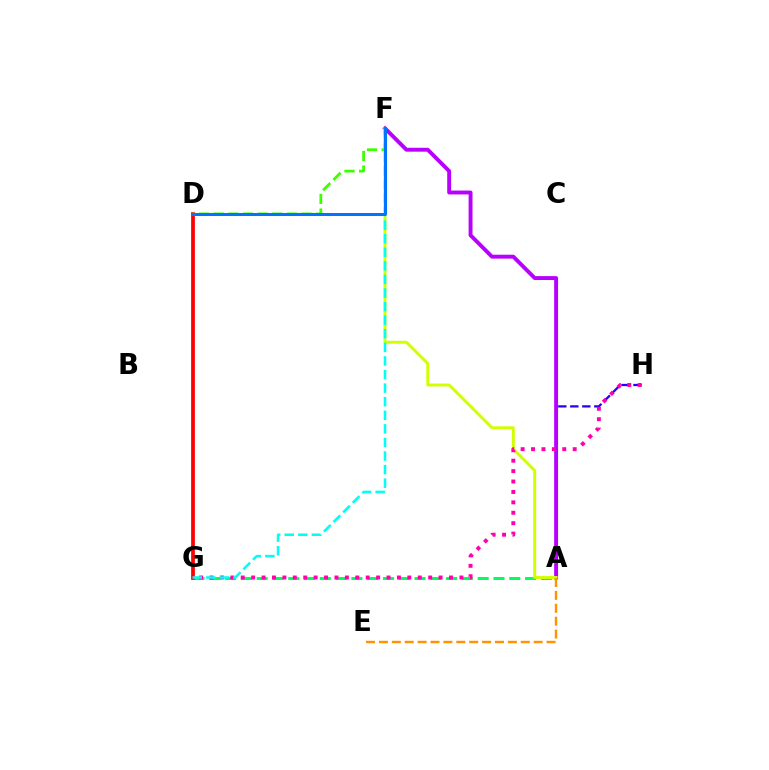{('A', 'G'): [{'color': '#00ff5c', 'line_style': 'dashed', 'thickness': 2.14}], ('D', 'G'): [{'color': '#ff0000', 'line_style': 'solid', 'thickness': 2.69}], ('A', 'H'): [{'color': '#2500ff', 'line_style': 'dashed', 'thickness': 1.63}], ('A', 'F'): [{'color': '#b900ff', 'line_style': 'solid', 'thickness': 2.81}, {'color': '#d1ff00', 'line_style': 'solid', 'thickness': 2.1}], ('G', 'H'): [{'color': '#ff00ac', 'line_style': 'dotted', 'thickness': 2.83}], ('D', 'F'): [{'color': '#3dff00', 'line_style': 'dashed', 'thickness': 1.99}, {'color': '#0074ff', 'line_style': 'solid', 'thickness': 2.14}], ('A', 'E'): [{'color': '#ff9400', 'line_style': 'dashed', 'thickness': 1.75}], ('F', 'G'): [{'color': '#00fff6', 'line_style': 'dashed', 'thickness': 1.85}]}